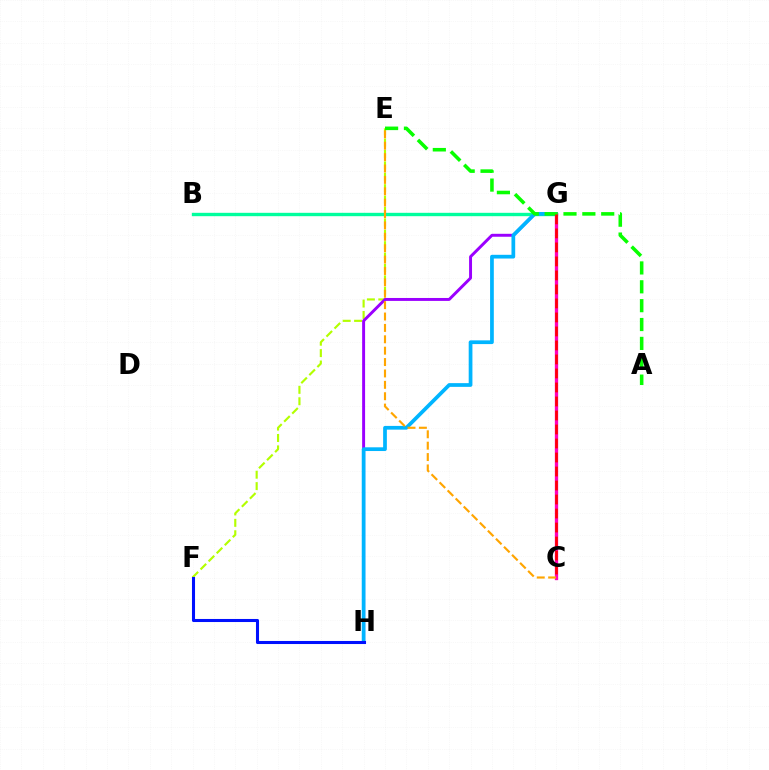{('E', 'F'): [{'color': '#b3ff00', 'line_style': 'dashed', 'thickness': 1.55}], ('G', 'H'): [{'color': '#9b00ff', 'line_style': 'solid', 'thickness': 2.12}, {'color': '#00b5ff', 'line_style': 'solid', 'thickness': 2.68}], ('B', 'G'): [{'color': '#00ff9d', 'line_style': 'solid', 'thickness': 2.42}], ('C', 'G'): [{'color': '#ff00bd', 'line_style': 'solid', 'thickness': 2.38}, {'color': '#ff0000', 'line_style': 'dashed', 'thickness': 1.9}], ('C', 'E'): [{'color': '#ffa500', 'line_style': 'dashed', 'thickness': 1.55}], ('A', 'E'): [{'color': '#08ff00', 'line_style': 'dashed', 'thickness': 2.56}], ('F', 'H'): [{'color': '#0010ff', 'line_style': 'solid', 'thickness': 2.21}]}